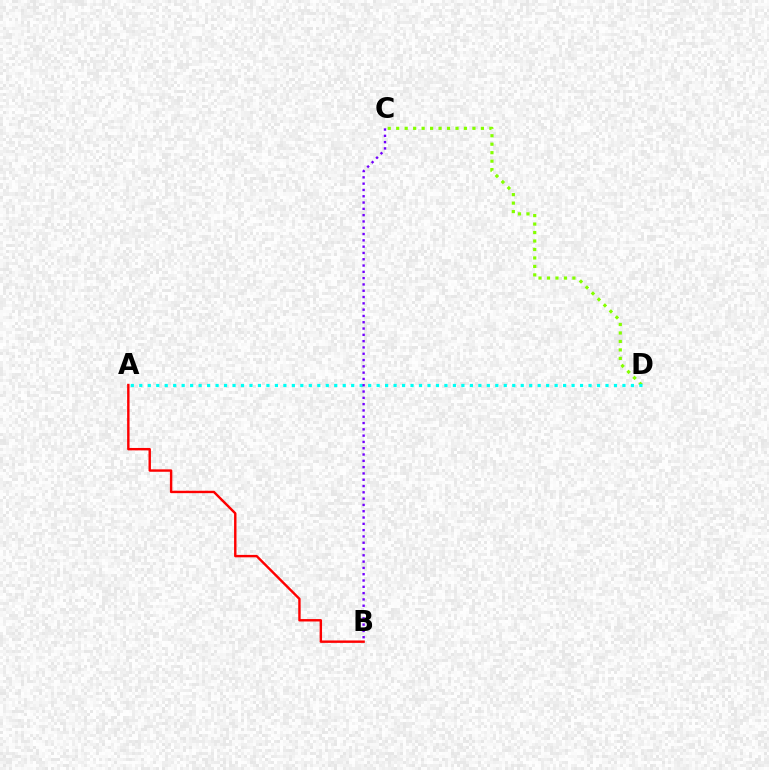{('C', 'D'): [{'color': '#84ff00', 'line_style': 'dotted', 'thickness': 2.3}], ('A', 'D'): [{'color': '#00fff6', 'line_style': 'dotted', 'thickness': 2.3}], ('A', 'B'): [{'color': '#ff0000', 'line_style': 'solid', 'thickness': 1.74}], ('B', 'C'): [{'color': '#7200ff', 'line_style': 'dotted', 'thickness': 1.71}]}